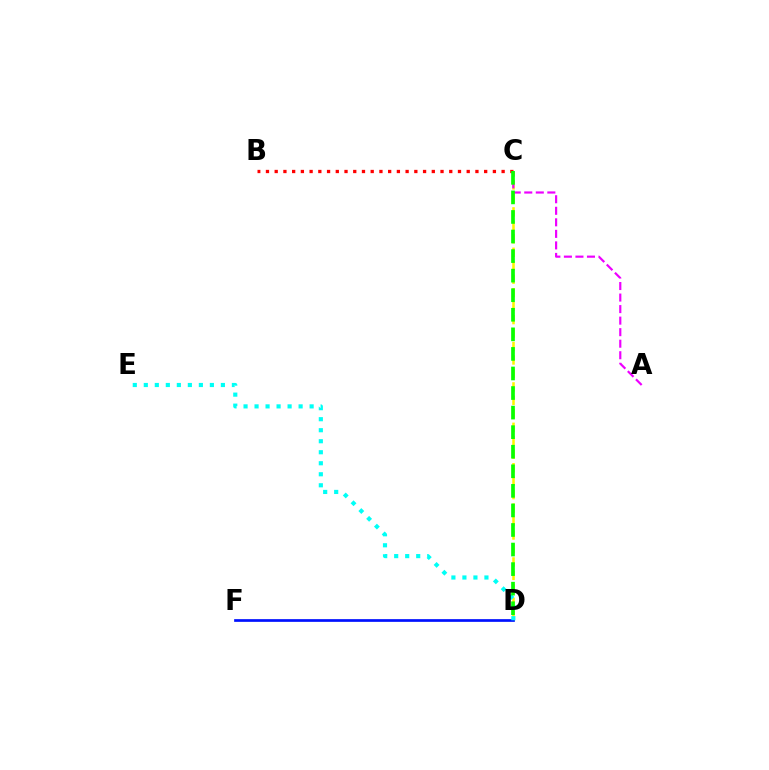{('C', 'D'): [{'color': '#fcf500', 'line_style': 'dashed', 'thickness': 1.83}, {'color': '#08ff00', 'line_style': 'dashed', 'thickness': 2.66}], ('D', 'F'): [{'color': '#0010ff', 'line_style': 'solid', 'thickness': 1.95}], ('B', 'C'): [{'color': '#ff0000', 'line_style': 'dotted', 'thickness': 2.37}], ('D', 'E'): [{'color': '#00fff6', 'line_style': 'dotted', 'thickness': 2.99}], ('A', 'C'): [{'color': '#ee00ff', 'line_style': 'dashed', 'thickness': 1.57}]}